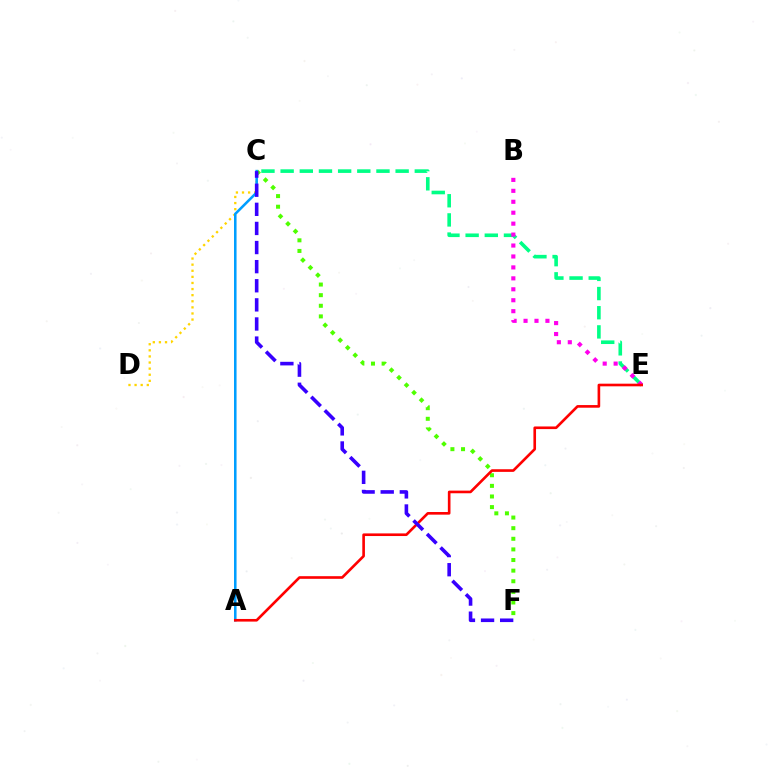{('C', 'D'): [{'color': '#ffd500', 'line_style': 'dotted', 'thickness': 1.66}], ('C', 'E'): [{'color': '#00ff86', 'line_style': 'dashed', 'thickness': 2.6}], ('C', 'F'): [{'color': '#4fff00', 'line_style': 'dotted', 'thickness': 2.88}, {'color': '#3700ff', 'line_style': 'dashed', 'thickness': 2.6}], ('A', 'C'): [{'color': '#009eff', 'line_style': 'solid', 'thickness': 1.84}], ('B', 'E'): [{'color': '#ff00ed', 'line_style': 'dotted', 'thickness': 2.97}], ('A', 'E'): [{'color': '#ff0000', 'line_style': 'solid', 'thickness': 1.9}]}